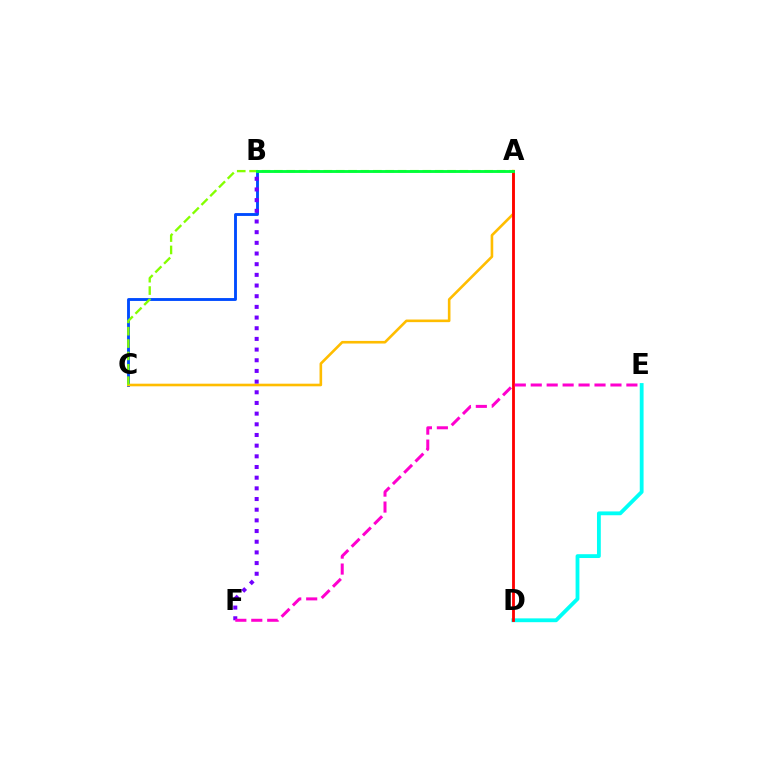{('B', 'C'): [{'color': '#004bff', 'line_style': 'solid', 'thickness': 2.07}], ('A', 'C'): [{'color': '#ffbd00', 'line_style': 'solid', 'thickness': 1.88}, {'color': '#84ff00', 'line_style': 'dashed', 'thickness': 1.68}], ('D', 'E'): [{'color': '#00fff6', 'line_style': 'solid', 'thickness': 2.75}], ('B', 'F'): [{'color': '#7200ff', 'line_style': 'dotted', 'thickness': 2.9}], ('A', 'D'): [{'color': '#ff0000', 'line_style': 'solid', 'thickness': 2.03}], ('A', 'B'): [{'color': '#00ff39', 'line_style': 'solid', 'thickness': 2.07}], ('E', 'F'): [{'color': '#ff00cf', 'line_style': 'dashed', 'thickness': 2.17}]}